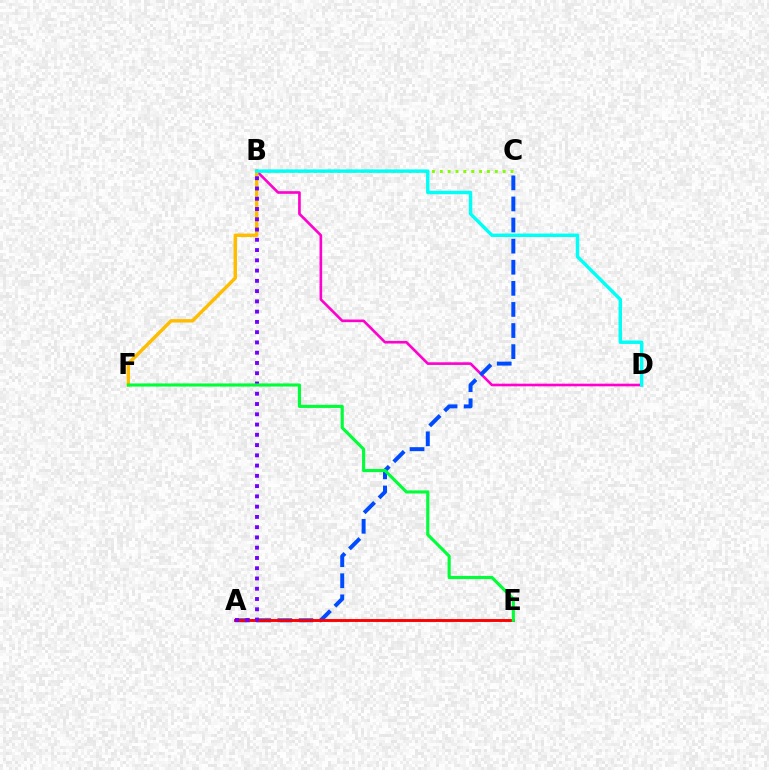{('B', 'C'): [{'color': '#84ff00', 'line_style': 'dotted', 'thickness': 2.14}], ('B', 'D'): [{'color': '#ff00cf', 'line_style': 'solid', 'thickness': 1.9}, {'color': '#00fff6', 'line_style': 'solid', 'thickness': 2.47}], ('B', 'F'): [{'color': '#ffbd00', 'line_style': 'solid', 'thickness': 2.46}], ('A', 'C'): [{'color': '#004bff', 'line_style': 'dashed', 'thickness': 2.87}], ('A', 'E'): [{'color': '#ff0000', 'line_style': 'solid', 'thickness': 2.09}], ('A', 'B'): [{'color': '#7200ff', 'line_style': 'dotted', 'thickness': 2.79}], ('E', 'F'): [{'color': '#00ff39', 'line_style': 'solid', 'thickness': 2.25}]}